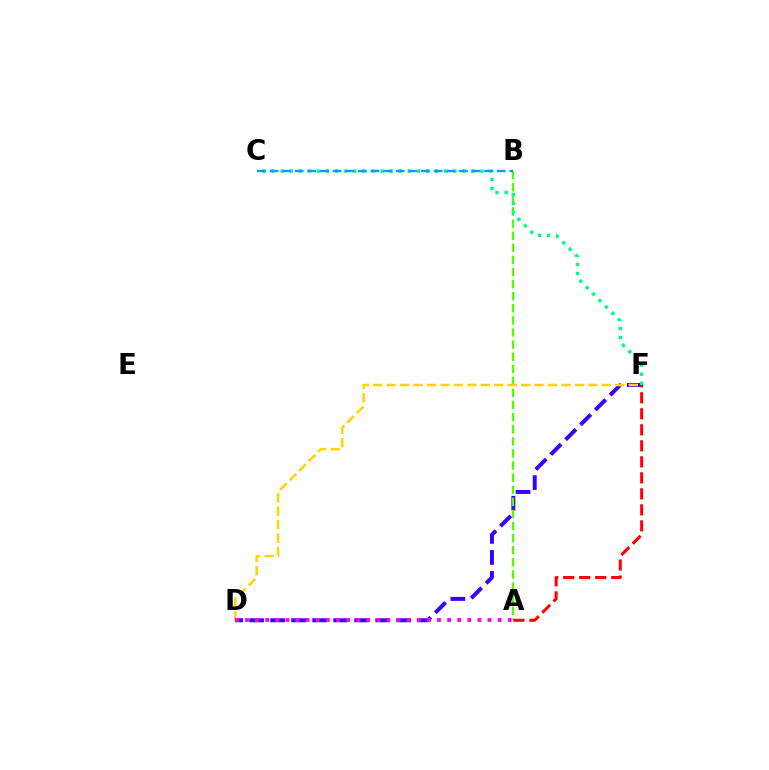{('D', 'F'): [{'color': '#3700ff', 'line_style': 'dashed', 'thickness': 2.85}, {'color': '#ffd500', 'line_style': 'dashed', 'thickness': 1.83}], ('A', 'B'): [{'color': '#4fff00', 'line_style': 'dashed', 'thickness': 1.64}], ('C', 'F'): [{'color': '#00ff86', 'line_style': 'dotted', 'thickness': 2.47}], ('A', 'F'): [{'color': '#ff0000', 'line_style': 'dashed', 'thickness': 2.17}], ('B', 'C'): [{'color': '#009eff', 'line_style': 'dashed', 'thickness': 1.71}], ('A', 'D'): [{'color': '#ff00ed', 'line_style': 'dotted', 'thickness': 2.75}]}